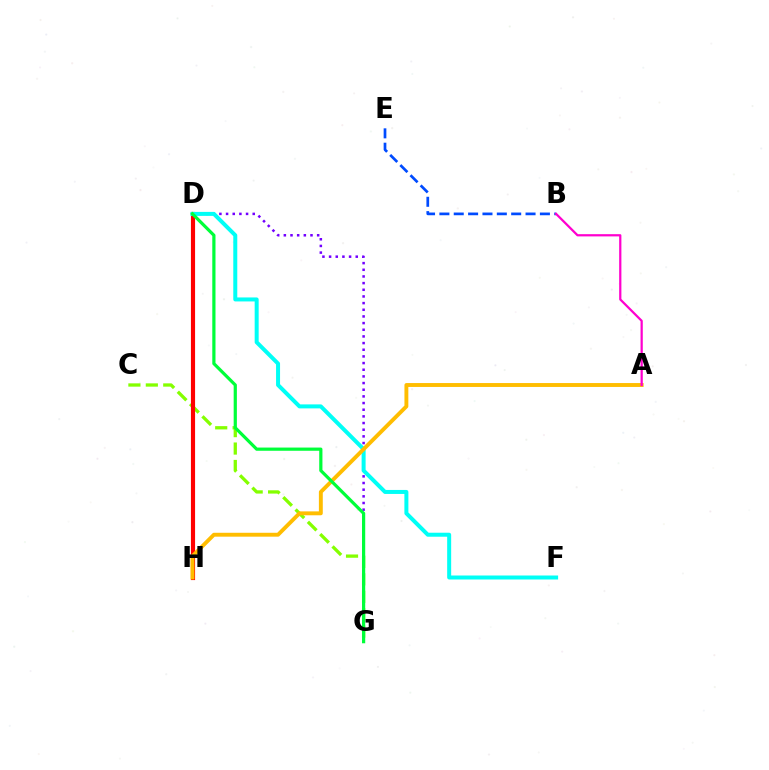{('C', 'G'): [{'color': '#84ff00', 'line_style': 'dashed', 'thickness': 2.37}], ('D', 'G'): [{'color': '#7200ff', 'line_style': 'dotted', 'thickness': 1.81}, {'color': '#00ff39', 'line_style': 'solid', 'thickness': 2.31}], ('D', 'H'): [{'color': '#ff0000', 'line_style': 'solid', 'thickness': 2.99}], ('D', 'F'): [{'color': '#00fff6', 'line_style': 'solid', 'thickness': 2.88}], ('A', 'H'): [{'color': '#ffbd00', 'line_style': 'solid', 'thickness': 2.81}], ('B', 'E'): [{'color': '#004bff', 'line_style': 'dashed', 'thickness': 1.95}], ('A', 'B'): [{'color': '#ff00cf', 'line_style': 'solid', 'thickness': 1.61}]}